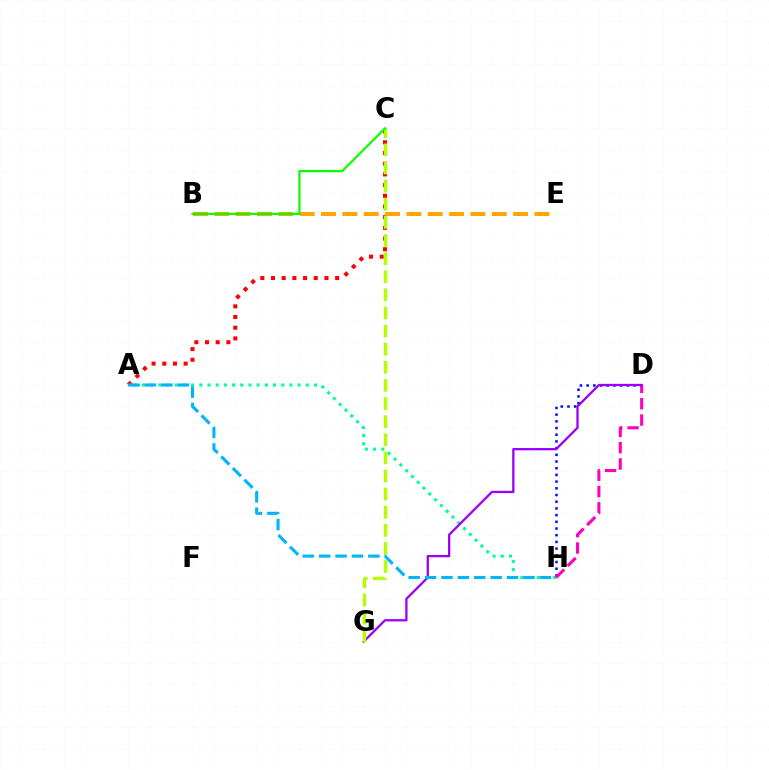{('A', 'C'): [{'color': '#ff0000', 'line_style': 'dotted', 'thickness': 2.9}], ('A', 'H'): [{'color': '#00ff9d', 'line_style': 'dotted', 'thickness': 2.22}, {'color': '#00b5ff', 'line_style': 'dashed', 'thickness': 2.23}], ('D', 'H'): [{'color': '#0010ff', 'line_style': 'dotted', 'thickness': 1.82}, {'color': '#ff00bd', 'line_style': 'dashed', 'thickness': 2.22}], ('B', 'E'): [{'color': '#ffa500', 'line_style': 'dashed', 'thickness': 2.9}], ('D', 'G'): [{'color': '#9b00ff', 'line_style': 'solid', 'thickness': 1.65}], ('C', 'G'): [{'color': '#b3ff00', 'line_style': 'dashed', 'thickness': 2.46}], ('B', 'C'): [{'color': '#08ff00', 'line_style': 'solid', 'thickness': 1.6}]}